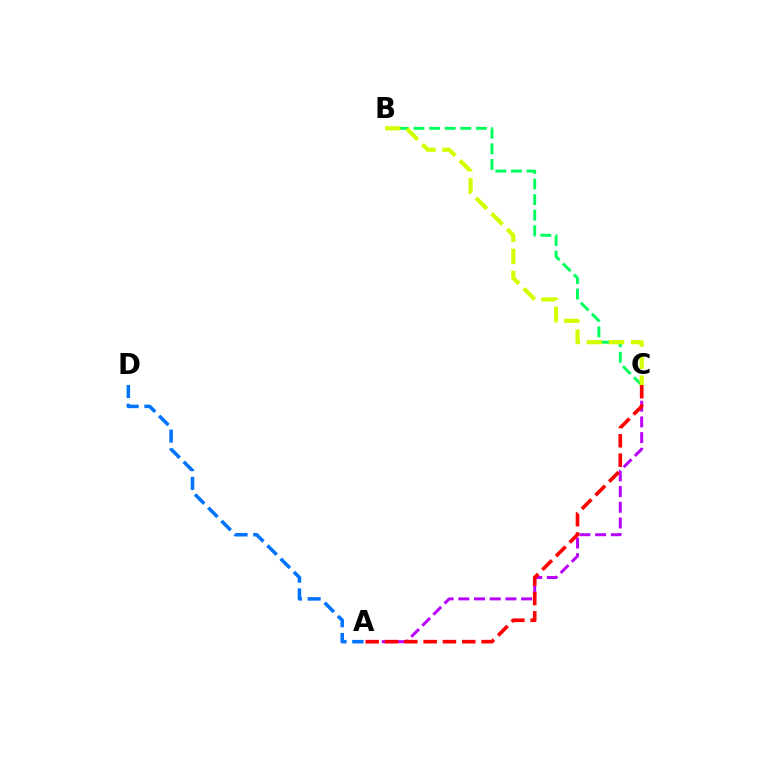{('A', 'C'): [{'color': '#b900ff', 'line_style': 'dashed', 'thickness': 2.13}, {'color': '#ff0000', 'line_style': 'dashed', 'thickness': 2.62}], ('B', 'C'): [{'color': '#00ff5c', 'line_style': 'dashed', 'thickness': 2.12}, {'color': '#d1ff00', 'line_style': 'dashed', 'thickness': 3.0}], ('A', 'D'): [{'color': '#0074ff', 'line_style': 'dashed', 'thickness': 2.54}]}